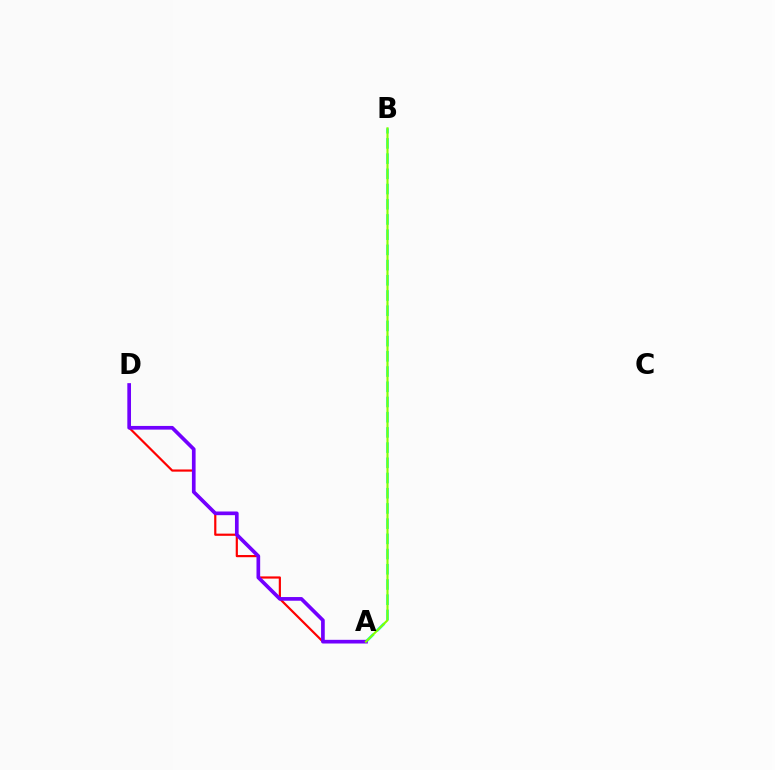{('A', 'B'): [{'color': '#00fff6', 'line_style': 'dashed', 'thickness': 2.07}, {'color': '#84ff00', 'line_style': 'solid', 'thickness': 1.53}], ('A', 'D'): [{'color': '#ff0000', 'line_style': 'solid', 'thickness': 1.57}, {'color': '#7200ff', 'line_style': 'solid', 'thickness': 2.65}]}